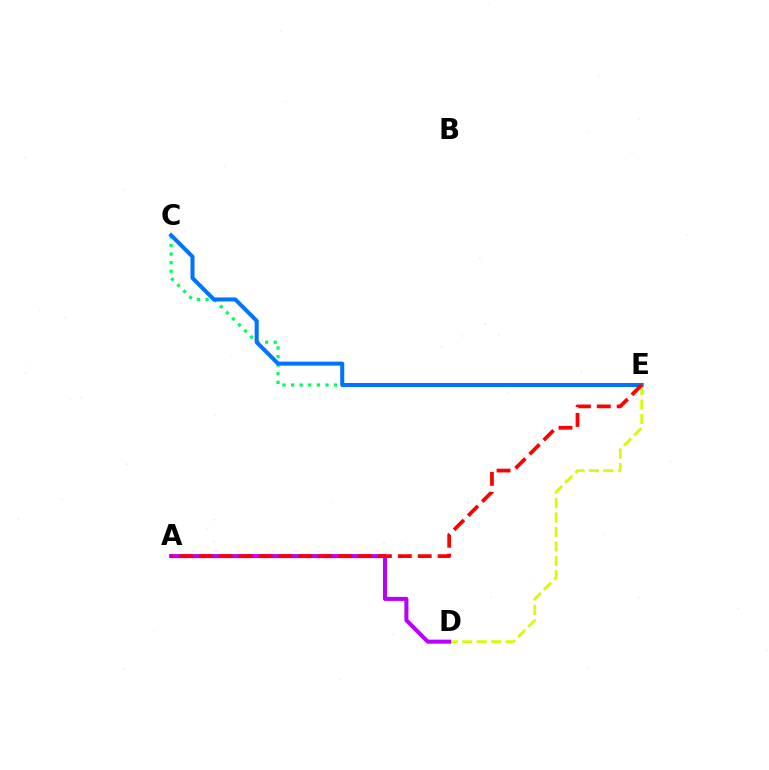{('D', 'E'): [{'color': '#d1ff00', 'line_style': 'dashed', 'thickness': 1.96}], ('C', 'E'): [{'color': '#00ff5c', 'line_style': 'dotted', 'thickness': 2.33}, {'color': '#0074ff', 'line_style': 'solid', 'thickness': 2.9}], ('A', 'D'): [{'color': '#b900ff', 'line_style': 'solid', 'thickness': 2.9}], ('A', 'E'): [{'color': '#ff0000', 'line_style': 'dashed', 'thickness': 2.7}]}